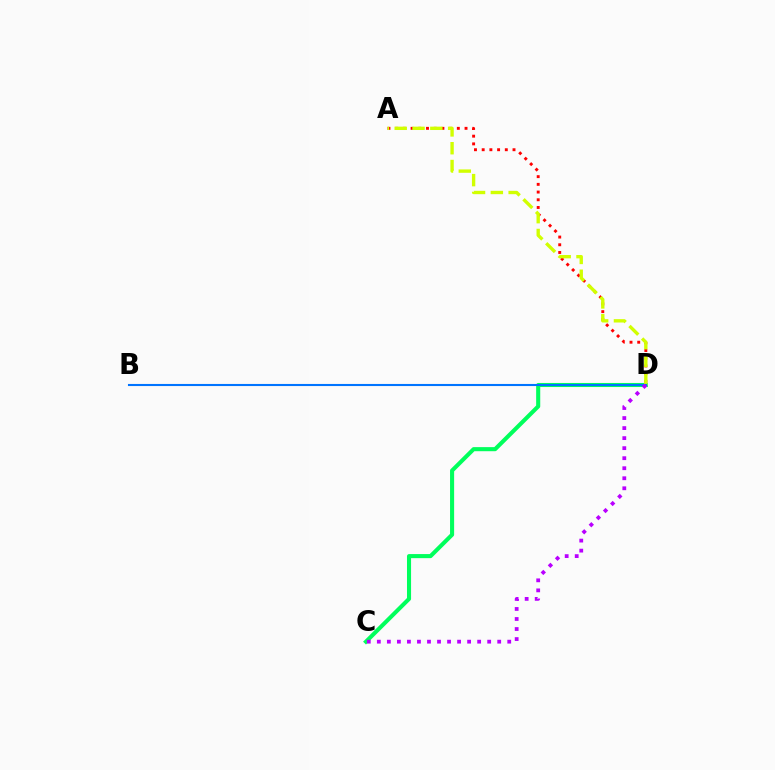{('A', 'D'): [{'color': '#ff0000', 'line_style': 'dotted', 'thickness': 2.09}, {'color': '#d1ff00', 'line_style': 'dashed', 'thickness': 2.42}], ('C', 'D'): [{'color': '#00ff5c', 'line_style': 'solid', 'thickness': 2.94}, {'color': '#b900ff', 'line_style': 'dotted', 'thickness': 2.73}], ('B', 'D'): [{'color': '#0074ff', 'line_style': 'solid', 'thickness': 1.51}]}